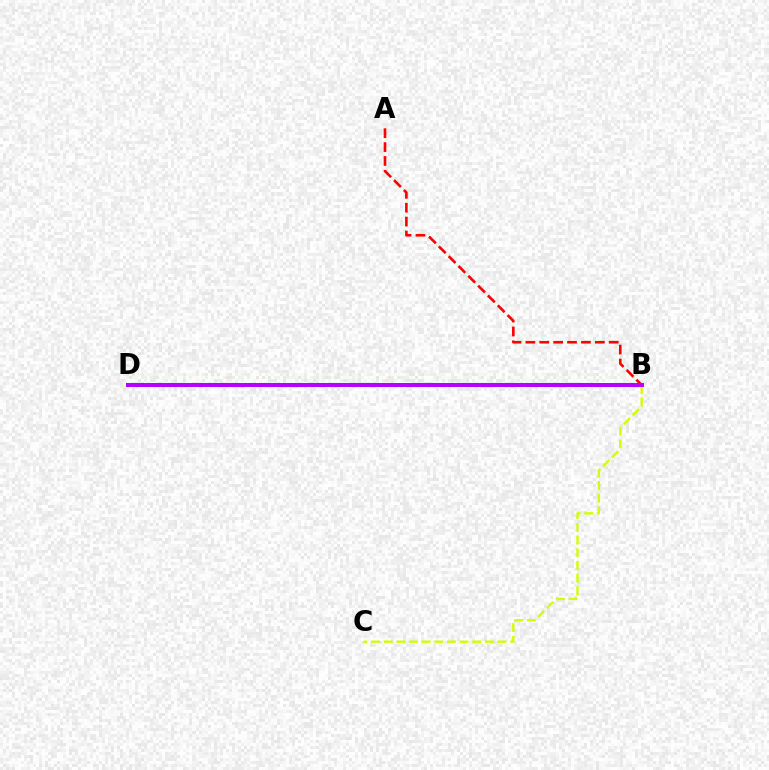{('A', 'B'): [{'color': '#ff0000', 'line_style': 'dashed', 'thickness': 1.89}], ('B', 'C'): [{'color': '#d1ff00', 'line_style': 'dashed', 'thickness': 1.72}], ('B', 'D'): [{'color': '#0074ff', 'line_style': 'dotted', 'thickness': 1.86}, {'color': '#00ff5c', 'line_style': 'dotted', 'thickness': 2.91}, {'color': '#b900ff', 'line_style': 'solid', 'thickness': 2.89}]}